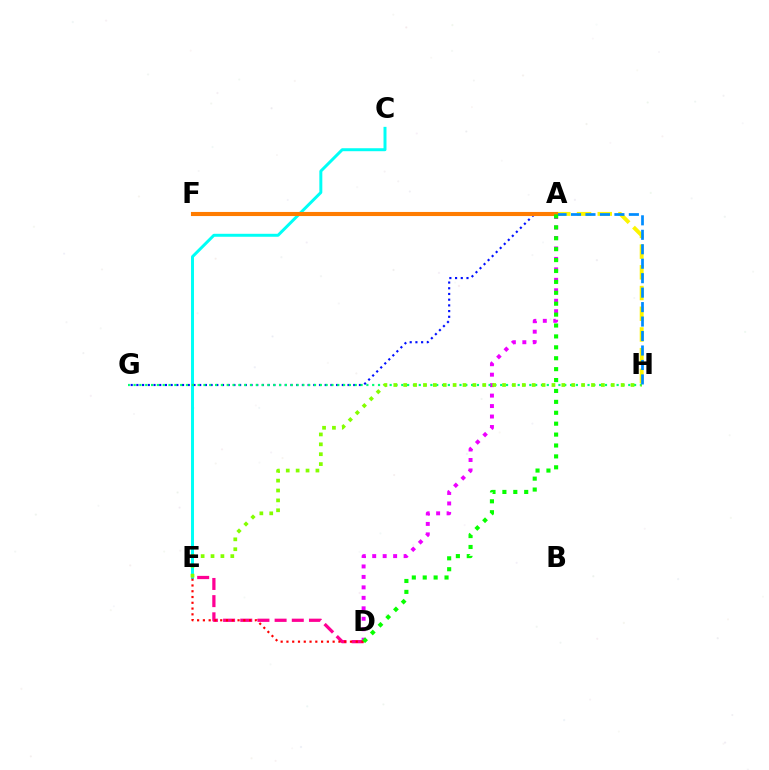{('C', 'E'): [{'color': '#00fff6', 'line_style': 'solid', 'thickness': 2.14}], ('A', 'G'): [{'color': '#0010ff', 'line_style': 'dotted', 'thickness': 1.55}], ('A', 'H'): [{'color': '#fcf500', 'line_style': 'dashed', 'thickness': 2.81}, {'color': '#008cff', 'line_style': 'dashed', 'thickness': 1.96}], ('A', 'D'): [{'color': '#ee00ff', 'line_style': 'dotted', 'thickness': 2.84}, {'color': '#08ff00', 'line_style': 'dotted', 'thickness': 2.96}], ('A', 'F'): [{'color': '#7200ff', 'line_style': 'dotted', 'thickness': 1.81}, {'color': '#ff7c00', 'line_style': 'solid', 'thickness': 2.95}], ('G', 'H'): [{'color': '#00ff74', 'line_style': 'dotted', 'thickness': 1.58}], ('E', 'H'): [{'color': '#84ff00', 'line_style': 'dotted', 'thickness': 2.69}], ('D', 'E'): [{'color': '#ff0094', 'line_style': 'dashed', 'thickness': 2.33}, {'color': '#ff0000', 'line_style': 'dotted', 'thickness': 1.57}]}